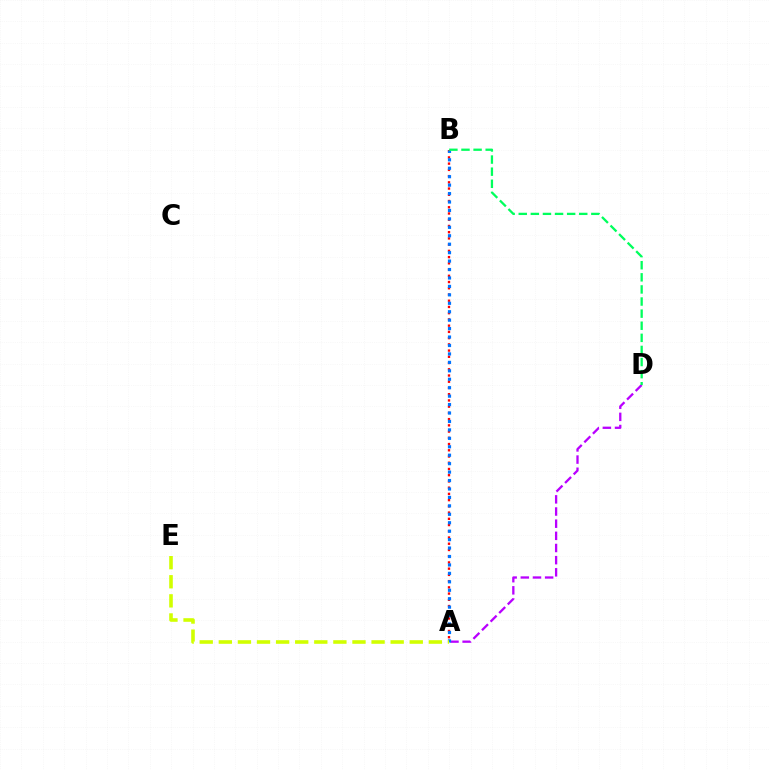{('A', 'B'): [{'color': '#ff0000', 'line_style': 'dotted', 'thickness': 1.69}, {'color': '#0074ff', 'line_style': 'dotted', 'thickness': 2.29}], ('A', 'D'): [{'color': '#b900ff', 'line_style': 'dashed', 'thickness': 1.65}], ('B', 'D'): [{'color': '#00ff5c', 'line_style': 'dashed', 'thickness': 1.64}], ('A', 'E'): [{'color': '#d1ff00', 'line_style': 'dashed', 'thickness': 2.59}]}